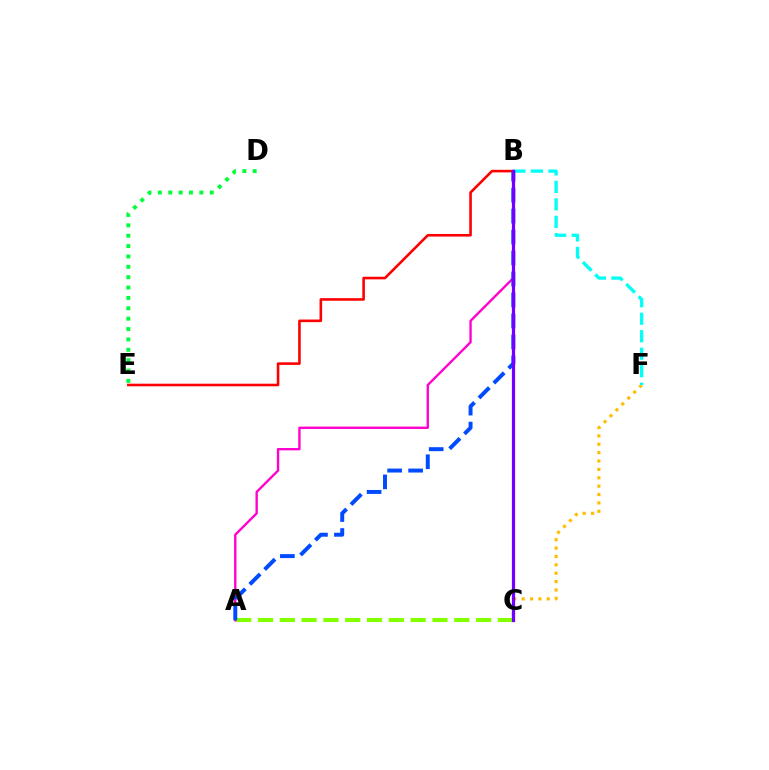{('B', 'E'): [{'color': '#ff0000', 'line_style': 'solid', 'thickness': 1.87}], ('A', 'C'): [{'color': '#84ff00', 'line_style': 'dashed', 'thickness': 2.96}], ('D', 'E'): [{'color': '#00ff39', 'line_style': 'dotted', 'thickness': 2.82}], ('A', 'B'): [{'color': '#ff00cf', 'line_style': 'solid', 'thickness': 1.7}, {'color': '#004bff', 'line_style': 'dashed', 'thickness': 2.85}], ('C', 'F'): [{'color': '#ffbd00', 'line_style': 'dotted', 'thickness': 2.28}], ('B', 'F'): [{'color': '#00fff6', 'line_style': 'dashed', 'thickness': 2.38}], ('B', 'C'): [{'color': '#7200ff', 'line_style': 'solid', 'thickness': 2.33}]}